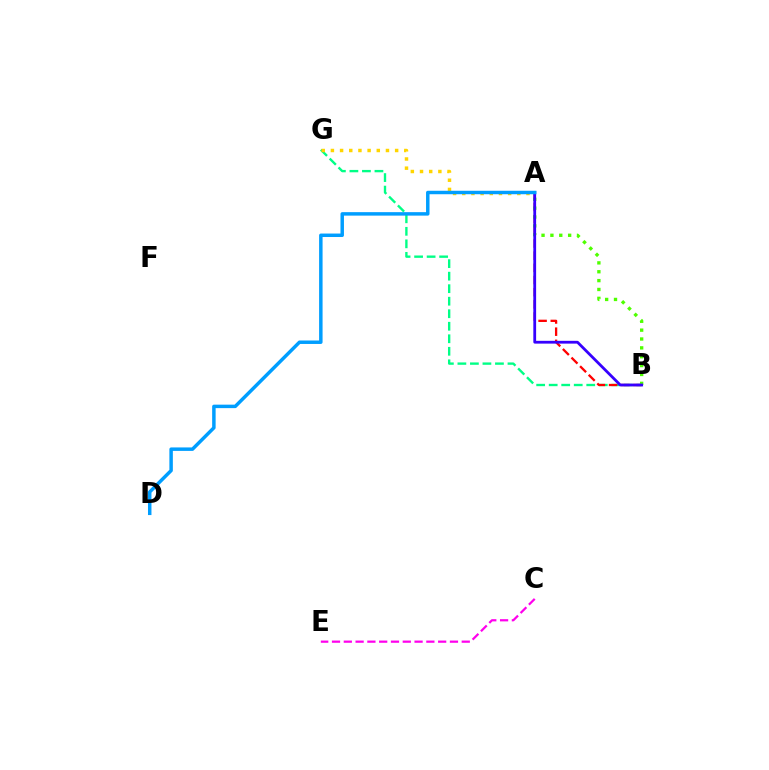{('B', 'G'): [{'color': '#00ff86', 'line_style': 'dashed', 'thickness': 1.7}], ('A', 'B'): [{'color': '#ff0000', 'line_style': 'dashed', 'thickness': 1.65}, {'color': '#4fff00', 'line_style': 'dotted', 'thickness': 2.41}, {'color': '#3700ff', 'line_style': 'solid', 'thickness': 2.01}], ('C', 'E'): [{'color': '#ff00ed', 'line_style': 'dashed', 'thickness': 1.6}], ('A', 'G'): [{'color': '#ffd500', 'line_style': 'dotted', 'thickness': 2.49}], ('A', 'D'): [{'color': '#009eff', 'line_style': 'solid', 'thickness': 2.5}]}